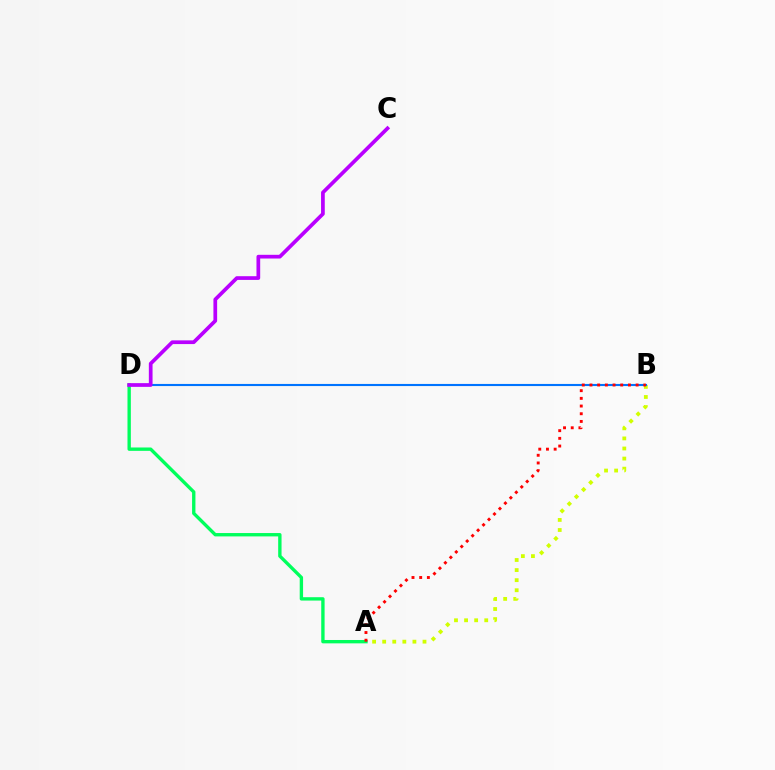{('A', 'B'): [{'color': '#d1ff00', 'line_style': 'dotted', 'thickness': 2.74}, {'color': '#ff0000', 'line_style': 'dotted', 'thickness': 2.09}], ('B', 'D'): [{'color': '#0074ff', 'line_style': 'solid', 'thickness': 1.52}], ('A', 'D'): [{'color': '#00ff5c', 'line_style': 'solid', 'thickness': 2.42}], ('C', 'D'): [{'color': '#b900ff', 'line_style': 'solid', 'thickness': 2.67}]}